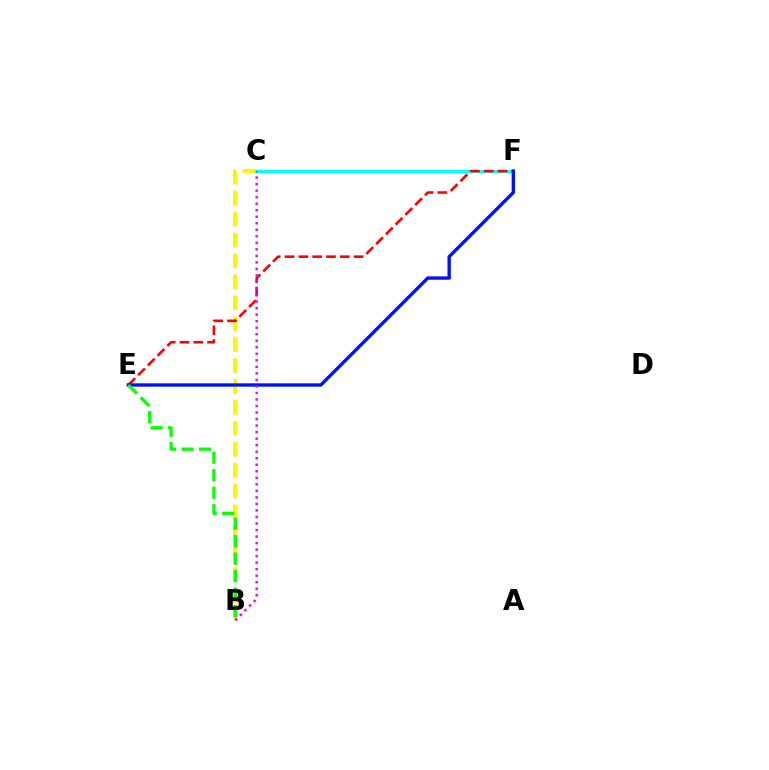{('B', 'C'): [{'color': '#fcf500', 'line_style': 'dashed', 'thickness': 2.84}, {'color': '#ee00ff', 'line_style': 'dotted', 'thickness': 1.77}], ('C', 'F'): [{'color': '#00fff6', 'line_style': 'solid', 'thickness': 2.23}], ('E', 'F'): [{'color': '#ff0000', 'line_style': 'dashed', 'thickness': 1.87}, {'color': '#0010ff', 'line_style': 'solid', 'thickness': 2.42}], ('B', 'E'): [{'color': '#08ff00', 'line_style': 'dashed', 'thickness': 2.37}]}